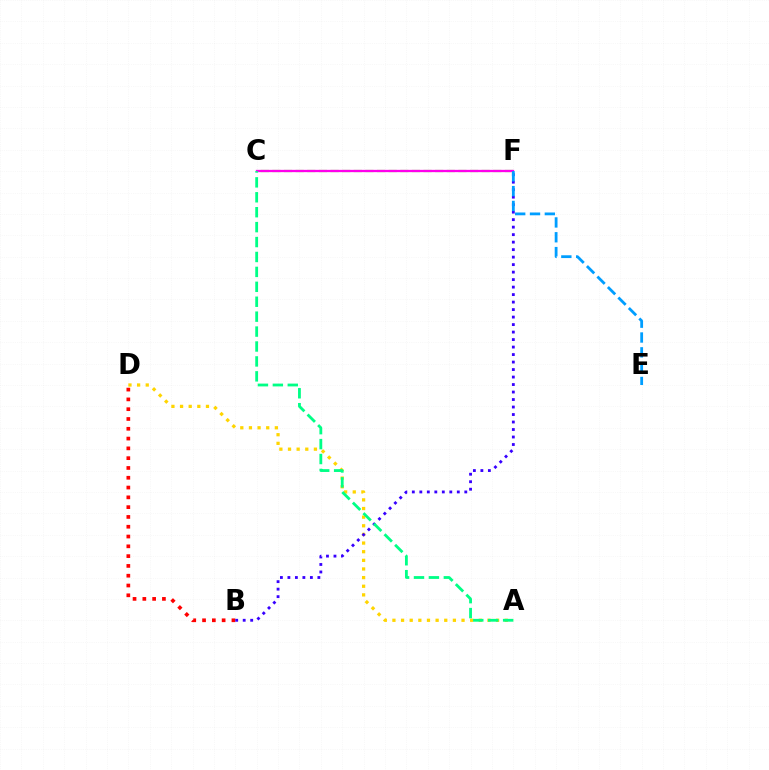{('A', 'D'): [{'color': '#ffd500', 'line_style': 'dotted', 'thickness': 2.35}], ('C', 'F'): [{'color': '#4fff00', 'line_style': 'dashed', 'thickness': 1.58}, {'color': '#ff00ed', 'line_style': 'solid', 'thickness': 1.66}], ('B', 'D'): [{'color': '#ff0000', 'line_style': 'dotted', 'thickness': 2.66}], ('B', 'F'): [{'color': '#3700ff', 'line_style': 'dotted', 'thickness': 2.04}], ('E', 'F'): [{'color': '#009eff', 'line_style': 'dashed', 'thickness': 2.01}], ('A', 'C'): [{'color': '#00ff86', 'line_style': 'dashed', 'thickness': 2.03}]}